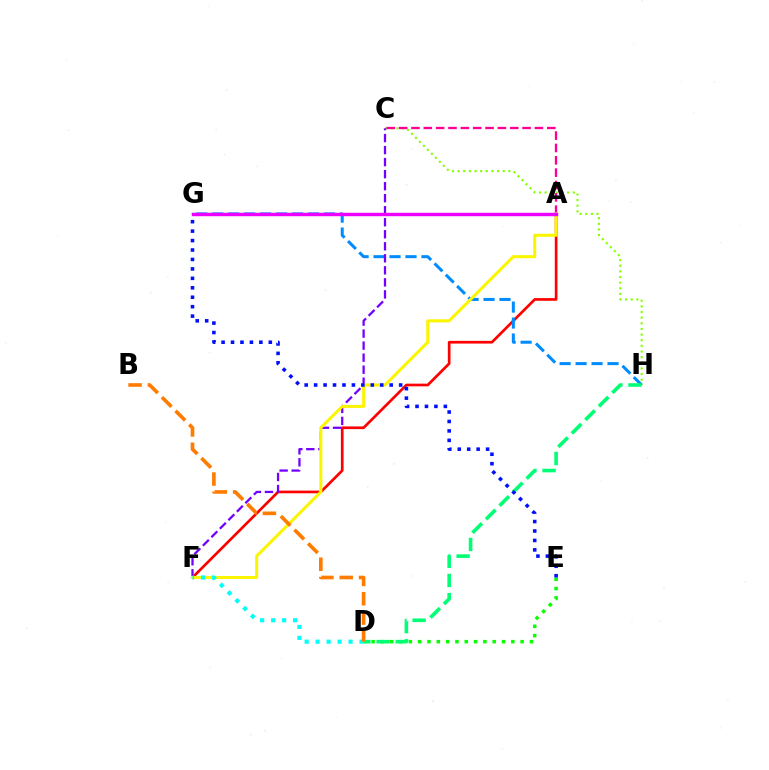{('C', 'H'): [{'color': '#84ff00', 'line_style': 'dotted', 'thickness': 1.53}], ('A', 'F'): [{'color': '#ff0000', 'line_style': 'solid', 'thickness': 1.93}, {'color': '#fcf500', 'line_style': 'solid', 'thickness': 2.19}], ('A', 'C'): [{'color': '#ff0094', 'line_style': 'dashed', 'thickness': 1.68}], ('D', 'E'): [{'color': '#08ff00', 'line_style': 'dotted', 'thickness': 2.53}], ('G', 'H'): [{'color': '#008cff', 'line_style': 'dashed', 'thickness': 2.17}], ('C', 'F'): [{'color': '#7200ff', 'line_style': 'dashed', 'thickness': 1.63}], ('D', 'H'): [{'color': '#00ff74', 'line_style': 'dashed', 'thickness': 2.6}], ('D', 'F'): [{'color': '#00fff6', 'line_style': 'dotted', 'thickness': 2.98}], ('A', 'G'): [{'color': '#ee00ff', 'line_style': 'solid', 'thickness': 2.47}], ('E', 'G'): [{'color': '#0010ff', 'line_style': 'dotted', 'thickness': 2.57}], ('B', 'D'): [{'color': '#ff7c00', 'line_style': 'dashed', 'thickness': 2.62}]}